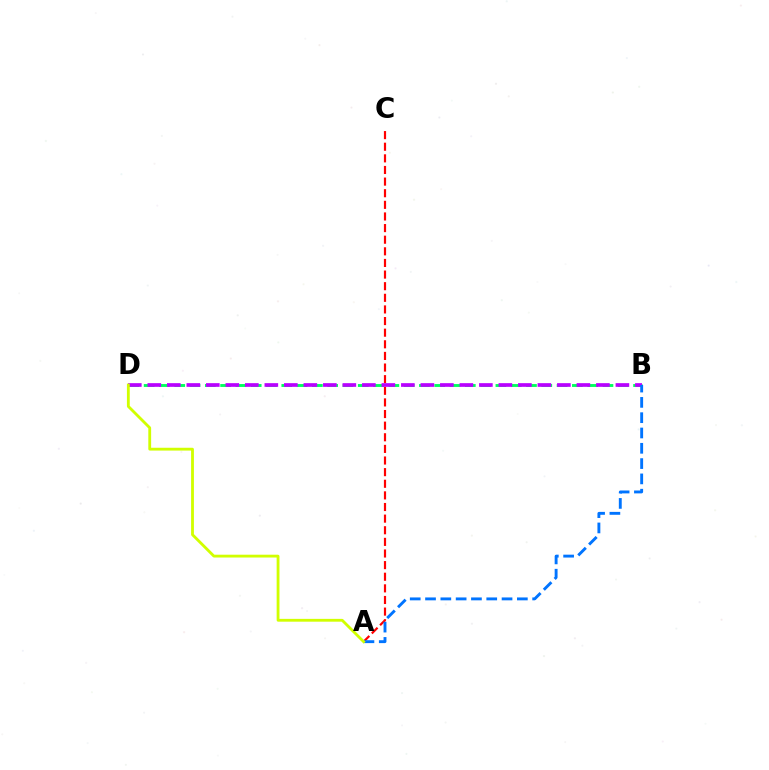{('B', 'D'): [{'color': '#00ff5c', 'line_style': 'dashed', 'thickness': 2.08}, {'color': '#b900ff', 'line_style': 'dashed', 'thickness': 2.65}], ('A', 'C'): [{'color': '#ff0000', 'line_style': 'dashed', 'thickness': 1.58}], ('A', 'B'): [{'color': '#0074ff', 'line_style': 'dashed', 'thickness': 2.08}], ('A', 'D'): [{'color': '#d1ff00', 'line_style': 'solid', 'thickness': 2.03}]}